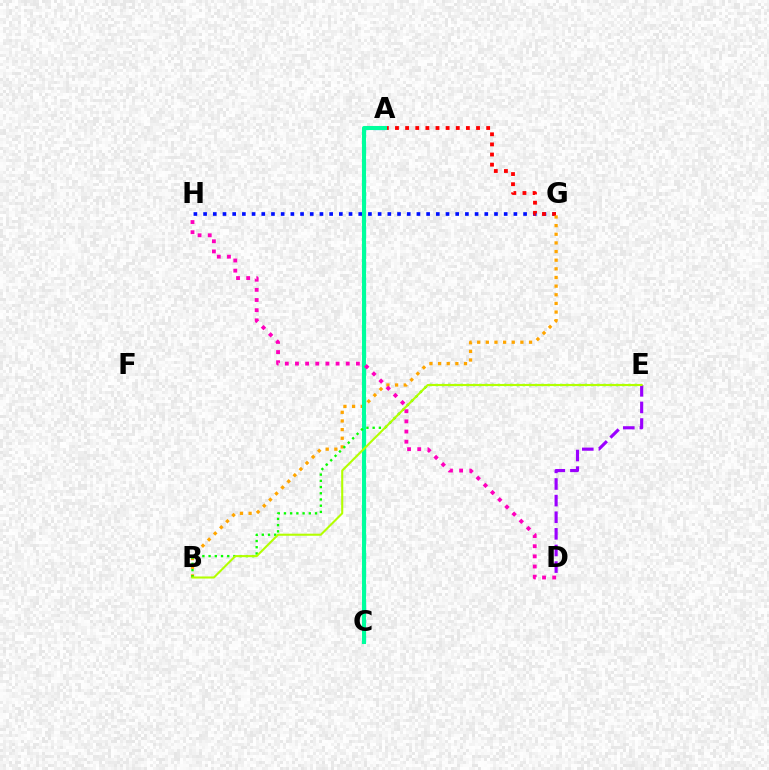{('G', 'H'): [{'color': '#0010ff', 'line_style': 'dotted', 'thickness': 2.63}], ('A', 'C'): [{'color': '#00b5ff', 'line_style': 'dashed', 'thickness': 2.32}, {'color': '#00ff9d', 'line_style': 'solid', 'thickness': 2.93}], ('D', 'E'): [{'color': '#9b00ff', 'line_style': 'dashed', 'thickness': 2.26}], ('A', 'G'): [{'color': '#ff0000', 'line_style': 'dotted', 'thickness': 2.75}], ('B', 'G'): [{'color': '#ffa500', 'line_style': 'dotted', 'thickness': 2.35}], ('B', 'E'): [{'color': '#08ff00', 'line_style': 'dotted', 'thickness': 1.69}, {'color': '#b3ff00', 'line_style': 'solid', 'thickness': 1.5}], ('D', 'H'): [{'color': '#ff00bd', 'line_style': 'dotted', 'thickness': 2.76}]}